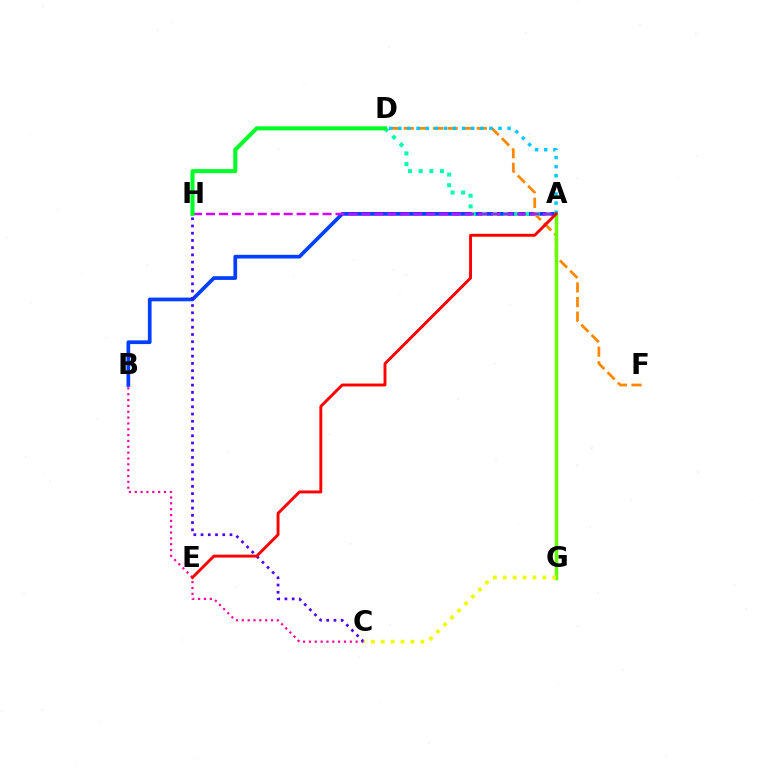{('A', 'B'): [{'color': '#003fff', 'line_style': 'solid', 'thickness': 2.68}], ('D', 'F'): [{'color': '#ff8800', 'line_style': 'dashed', 'thickness': 1.99}], ('A', 'G'): [{'color': '#66ff00', 'line_style': 'solid', 'thickness': 2.51}], ('A', 'D'): [{'color': '#00ffaf', 'line_style': 'dotted', 'thickness': 2.89}, {'color': '#00c7ff', 'line_style': 'dotted', 'thickness': 2.47}], ('B', 'C'): [{'color': '#ff00a0', 'line_style': 'dotted', 'thickness': 1.59}], ('C', 'H'): [{'color': '#4f00ff', 'line_style': 'dotted', 'thickness': 1.97}], ('A', 'E'): [{'color': '#ff0000', 'line_style': 'solid', 'thickness': 2.09}], ('A', 'H'): [{'color': '#d600ff', 'line_style': 'dashed', 'thickness': 1.76}], ('D', 'H'): [{'color': '#00ff27', 'line_style': 'solid', 'thickness': 2.91}], ('C', 'G'): [{'color': '#eeff00', 'line_style': 'dotted', 'thickness': 2.69}]}